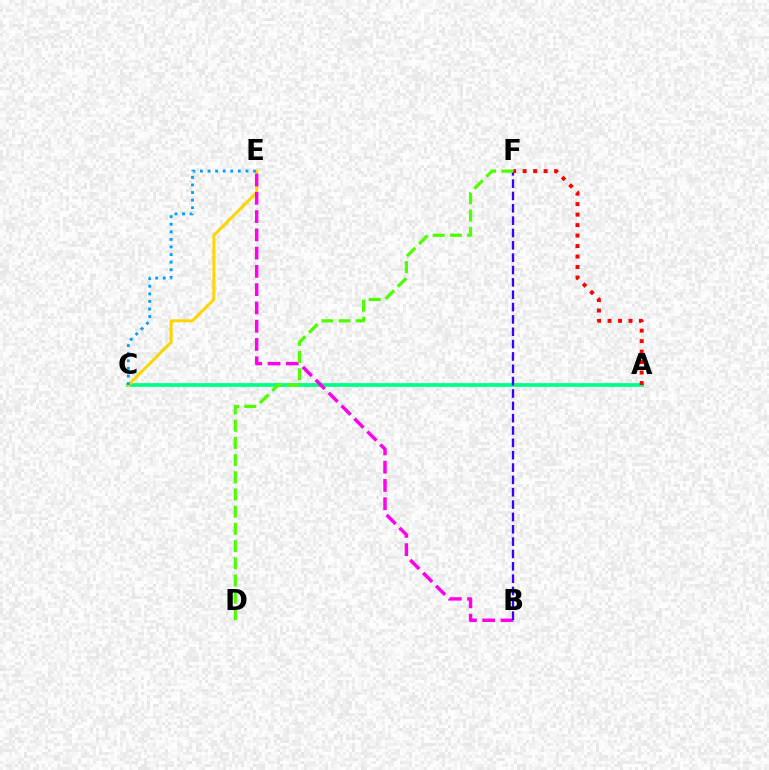{('A', 'C'): [{'color': '#00ff86', 'line_style': 'solid', 'thickness': 2.68}], ('C', 'E'): [{'color': '#ffd500', 'line_style': 'solid', 'thickness': 2.17}, {'color': '#009eff', 'line_style': 'dotted', 'thickness': 2.06}], ('B', 'E'): [{'color': '#ff00ed', 'line_style': 'dashed', 'thickness': 2.48}], ('B', 'F'): [{'color': '#3700ff', 'line_style': 'dashed', 'thickness': 1.68}], ('A', 'F'): [{'color': '#ff0000', 'line_style': 'dotted', 'thickness': 2.85}], ('D', 'F'): [{'color': '#4fff00', 'line_style': 'dashed', 'thickness': 2.33}]}